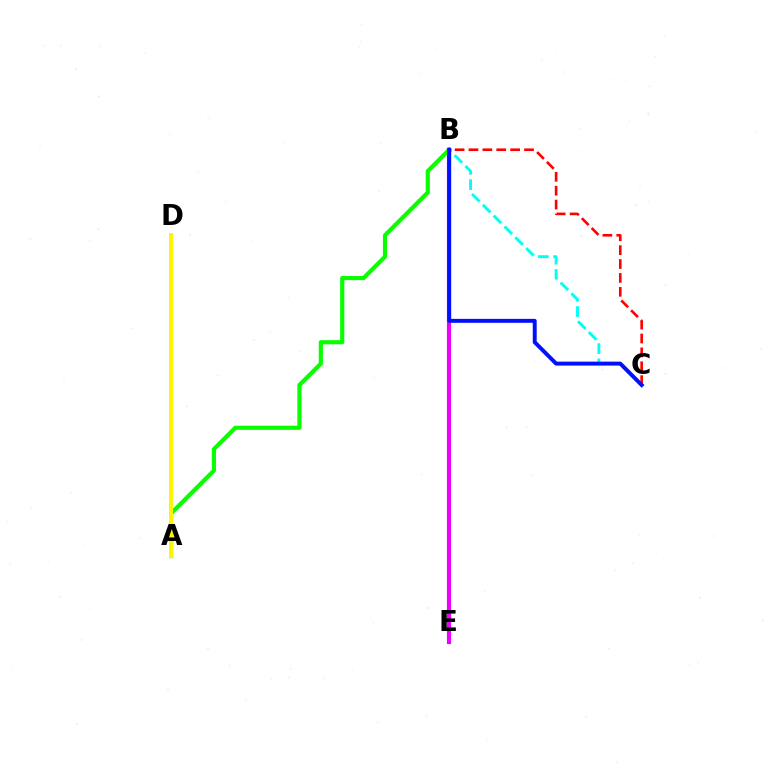{('B', 'E'): [{'color': '#ee00ff', 'line_style': 'solid', 'thickness': 2.99}], ('A', 'B'): [{'color': '#08ff00', 'line_style': 'solid', 'thickness': 3.0}], ('A', 'D'): [{'color': '#fcf500', 'line_style': 'solid', 'thickness': 2.87}], ('B', 'C'): [{'color': '#ff0000', 'line_style': 'dashed', 'thickness': 1.89}, {'color': '#00fff6', 'line_style': 'dashed', 'thickness': 2.08}, {'color': '#0010ff', 'line_style': 'solid', 'thickness': 2.84}]}